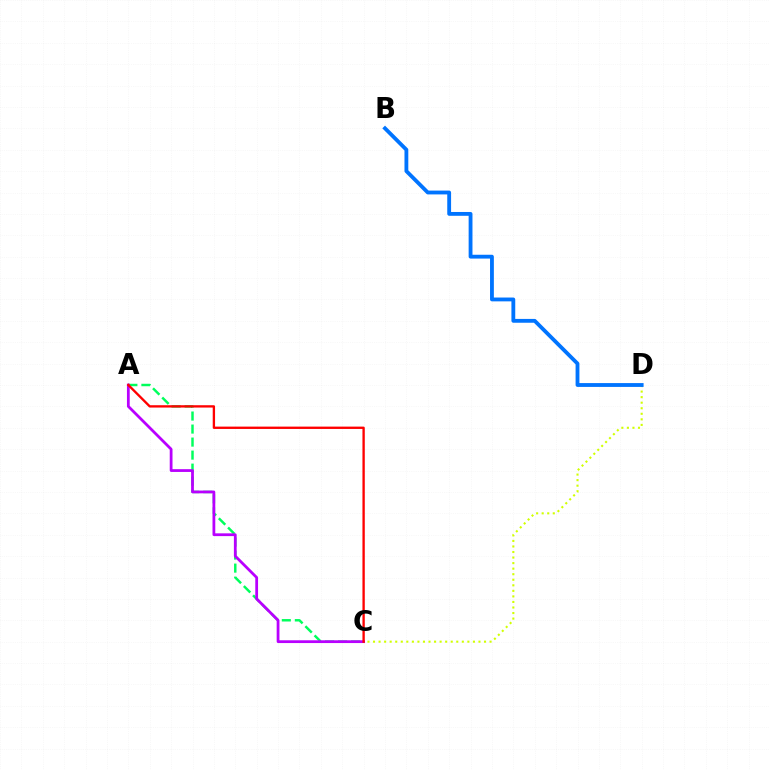{('A', 'C'): [{'color': '#00ff5c', 'line_style': 'dashed', 'thickness': 1.77}, {'color': '#b900ff', 'line_style': 'solid', 'thickness': 2.0}, {'color': '#ff0000', 'line_style': 'solid', 'thickness': 1.69}], ('C', 'D'): [{'color': '#d1ff00', 'line_style': 'dotted', 'thickness': 1.51}], ('B', 'D'): [{'color': '#0074ff', 'line_style': 'solid', 'thickness': 2.76}]}